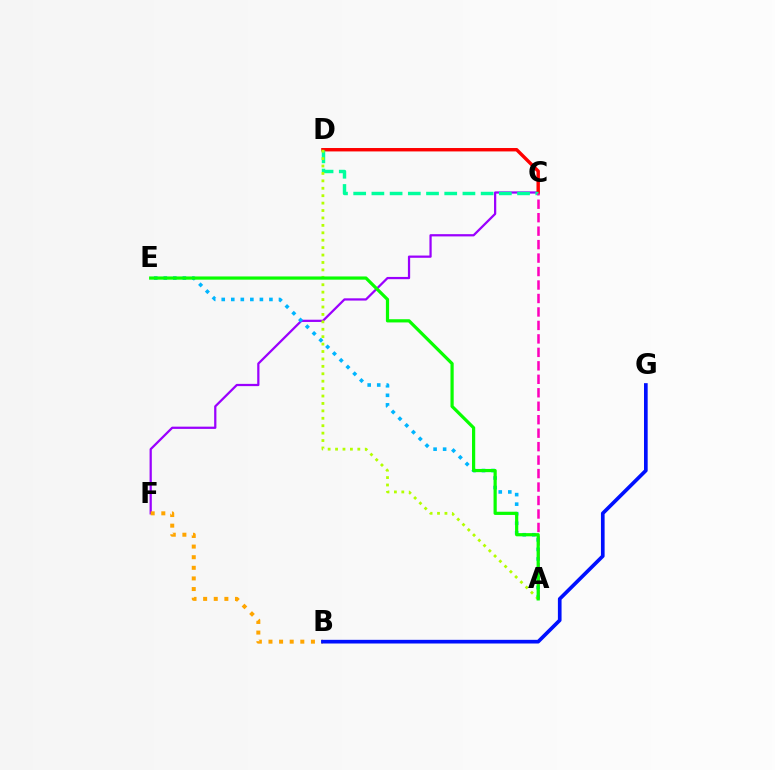{('C', 'F'): [{'color': '#9b00ff', 'line_style': 'solid', 'thickness': 1.62}], ('A', 'E'): [{'color': '#00b5ff', 'line_style': 'dotted', 'thickness': 2.59}, {'color': '#08ff00', 'line_style': 'solid', 'thickness': 2.31}], ('C', 'D'): [{'color': '#ff0000', 'line_style': 'solid', 'thickness': 2.45}, {'color': '#00ff9d', 'line_style': 'dashed', 'thickness': 2.47}], ('A', 'D'): [{'color': '#b3ff00', 'line_style': 'dotted', 'thickness': 2.02}], ('A', 'C'): [{'color': '#ff00bd', 'line_style': 'dashed', 'thickness': 1.83}], ('B', 'F'): [{'color': '#ffa500', 'line_style': 'dotted', 'thickness': 2.88}], ('B', 'G'): [{'color': '#0010ff', 'line_style': 'solid', 'thickness': 2.64}]}